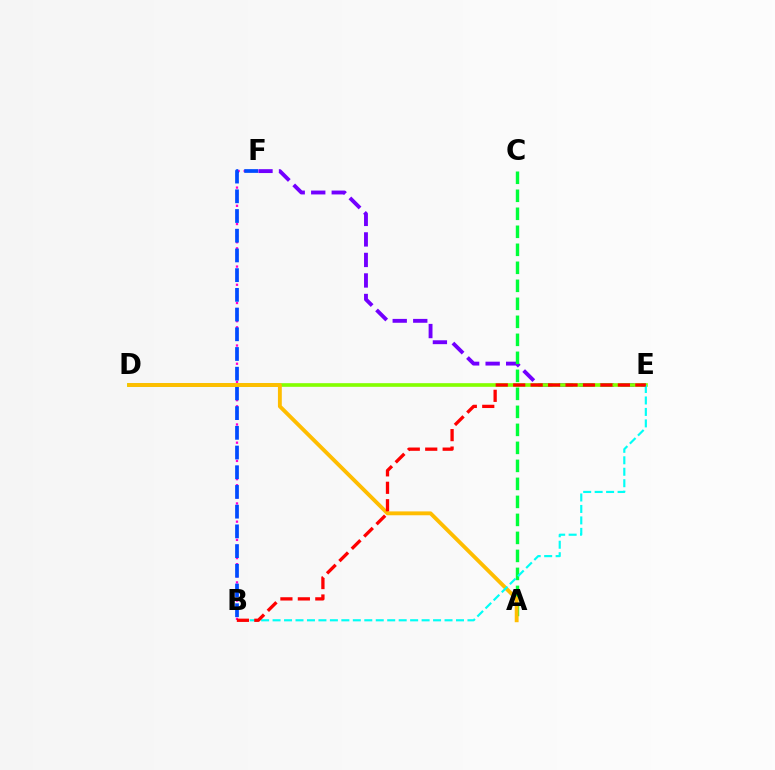{('B', 'F'): [{'color': '#ff00cf', 'line_style': 'dotted', 'thickness': 1.65}, {'color': '#004bff', 'line_style': 'dashed', 'thickness': 2.68}], ('E', 'F'): [{'color': '#7200ff', 'line_style': 'dashed', 'thickness': 2.79}], ('D', 'E'): [{'color': '#84ff00', 'line_style': 'solid', 'thickness': 2.63}], ('A', 'C'): [{'color': '#00ff39', 'line_style': 'dashed', 'thickness': 2.45}], ('A', 'D'): [{'color': '#ffbd00', 'line_style': 'solid', 'thickness': 2.78}], ('B', 'E'): [{'color': '#00fff6', 'line_style': 'dashed', 'thickness': 1.56}, {'color': '#ff0000', 'line_style': 'dashed', 'thickness': 2.37}]}